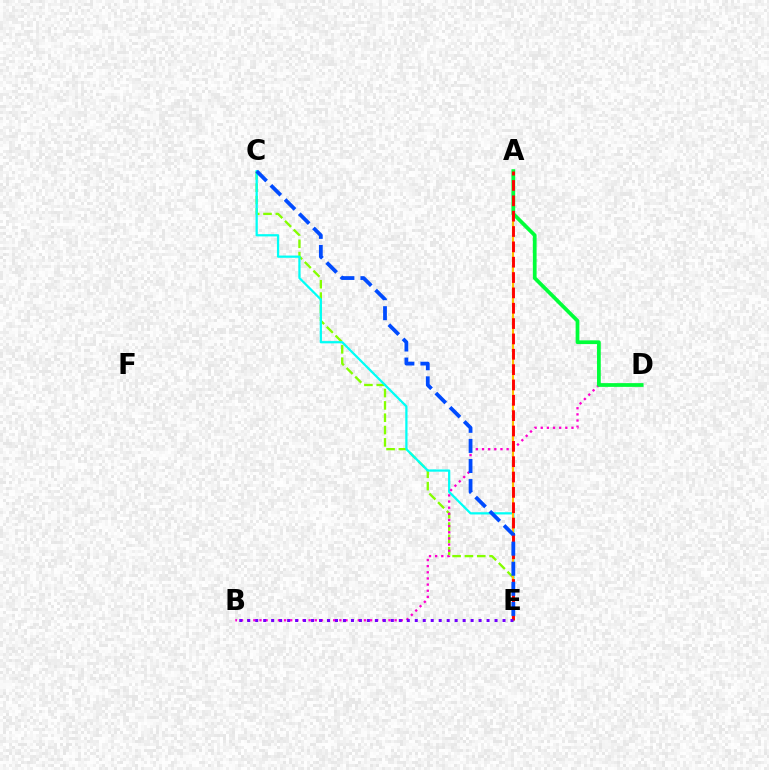{('C', 'E'): [{'color': '#84ff00', 'line_style': 'dashed', 'thickness': 1.67}, {'color': '#00fff6', 'line_style': 'solid', 'thickness': 1.62}, {'color': '#004bff', 'line_style': 'dashed', 'thickness': 2.73}], ('A', 'E'): [{'color': '#ffbd00', 'line_style': 'solid', 'thickness': 1.53}, {'color': '#ff0000', 'line_style': 'dashed', 'thickness': 2.08}], ('B', 'D'): [{'color': '#ff00cf', 'line_style': 'dotted', 'thickness': 1.67}], ('A', 'D'): [{'color': '#00ff39', 'line_style': 'solid', 'thickness': 2.69}], ('B', 'E'): [{'color': '#7200ff', 'line_style': 'dotted', 'thickness': 2.17}]}